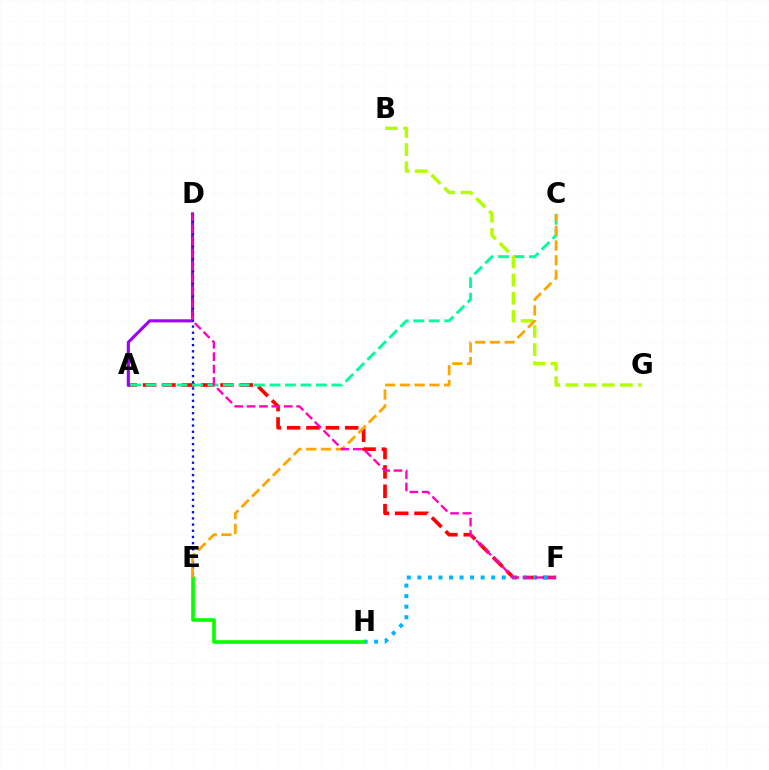{('A', 'F'): [{'color': '#ff0000', 'line_style': 'dashed', 'thickness': 2.63}], ('A', 'D'): [{'color': '#9b00ff', 'line_style': 'solid', 'thickness': 2.23}], ('A', 'C'): [{'color': '#00ff9d', 'line_style': 'dashed', 'thickness': 2.1}], ('F', 'H'): [{'color': '#00b5ff', 'line_style': 'dotted', 'thickness': 2.86}], ('B', 'G'): [{'color': '#b3ff00', 'line_style': 'dashed', 'thickness': 2.47}], ('D', 'E'): [{'color': '#0010ff', 'line_style': 'dotted', 'thickness': 1.68}], ('E', 'H'): [{'color': '#08ff00', 'line_style': 'solid', 'thickness': 2.61}], ('C', 'E'): [{'color': '#ffa500', 'line_style': 'dashed', 'thickness': 2.0}], ('D', 'F'): [{'color': '#ff00bd', 'line_style': 'dashed', 'thickness': 1.68}]}